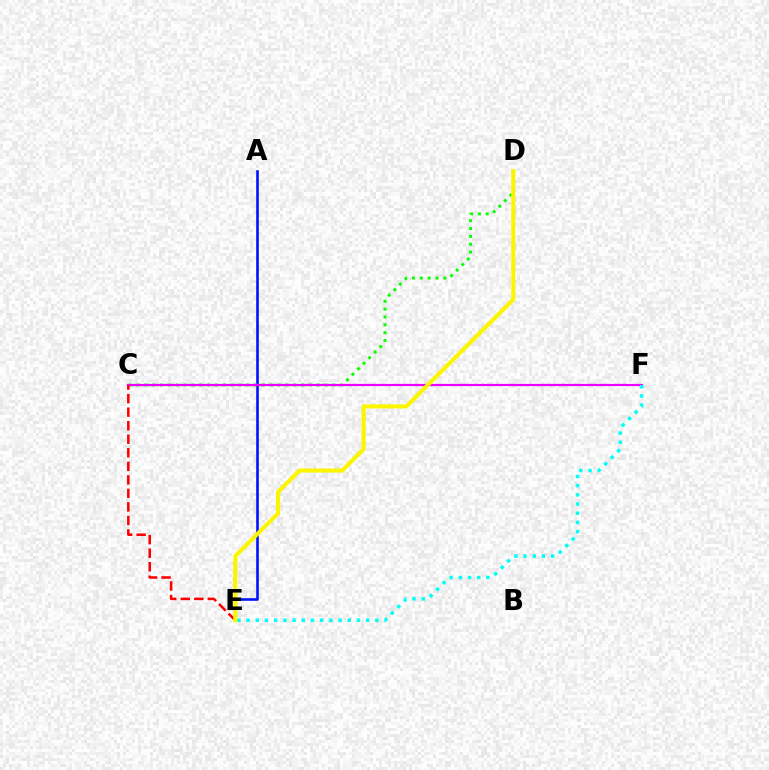{('A', 'E'): [{'color': '#0010ff', 'line_style': 'solid', 'thickness': 1.87}], ('C', 'D'): [{'color': '#08ff00', 'line_style': 'dotted', 'thickness': 2.13}], ('C', 'F'): [{'color': '#ee00ff', 'line_style': 'solid', 'thickness': 1.59}], ('C', 'E'): [{'color': '#ff0000', 'line_style': 'dashed', 'thickness': 1.84}], ('E', 'F'): [{'color': '#00fff6', 'line_style': 'dotted', 'thickness': 2.5}], ('D', 'E'): [{'color': '#fcf500', 'line_style': 'solid', 'thickness': 2.93}]}